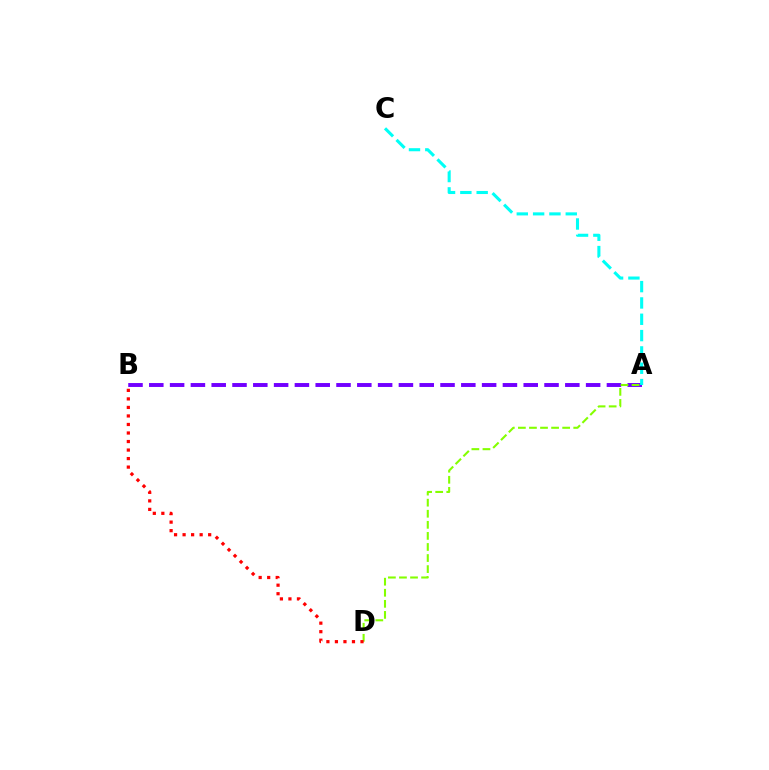{('A', 'B'): [{'color': '#7200ff', 'line_style': 'dashed', 'thickness': 2.83}], ('A', 'D'): [{'color': '#84ff00', 'line_style': 'dashed', 'thickness': 1.5}], ('B', 'D'): [{'color': '#ff0000', 'line_style': 'dotted', 'thickness': 2.32}], ('A', 'C'): [{'color': '#00fff6', 'line_style': 'dashed', 'thickness': 2.22}]}